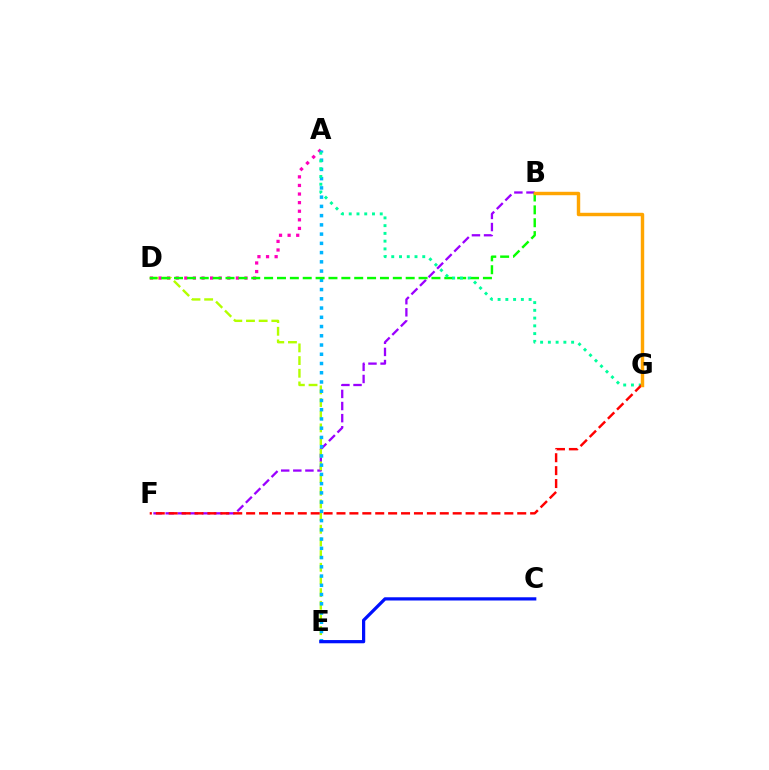{('A', 'D'): [{'color': '#ff00bd', 'line_style': 'dotted', 'thickness': 2.33}], ('B', 'F'): [{'color': '#9b00ff', 'line_style': 'dashed', 'thickness': 1.65}], ('D', 'E'): [{'color': '#b3ff00', 'line_style': 'dashed', 'thickness': 1.72}], ('A', 'E'): [{'color': '#00b5ff', 'line_style': 'dotted', 'thickness': 2.51}], ('C', 'E'): [{'color': '#0010ff', 'line_style': 'solid', 'thickness': 2.32}], ('B', 'D'): [{'color': '#08ff00', 'line_style': 'dashed', 'thickness': 1.75}], ('A', 'G'): [{'color': '#00ff9d', 'line_style': 'dotted', 'thickness': 2.11}], ('F', 'G'): [{'color': '#ff0000', 'line_style': 'dashed', 'thickness': 1.75}], ('B', 'G'): [{'color': '#ffa500', 'line_style': 'solid', 'thickness': 2.47}]}